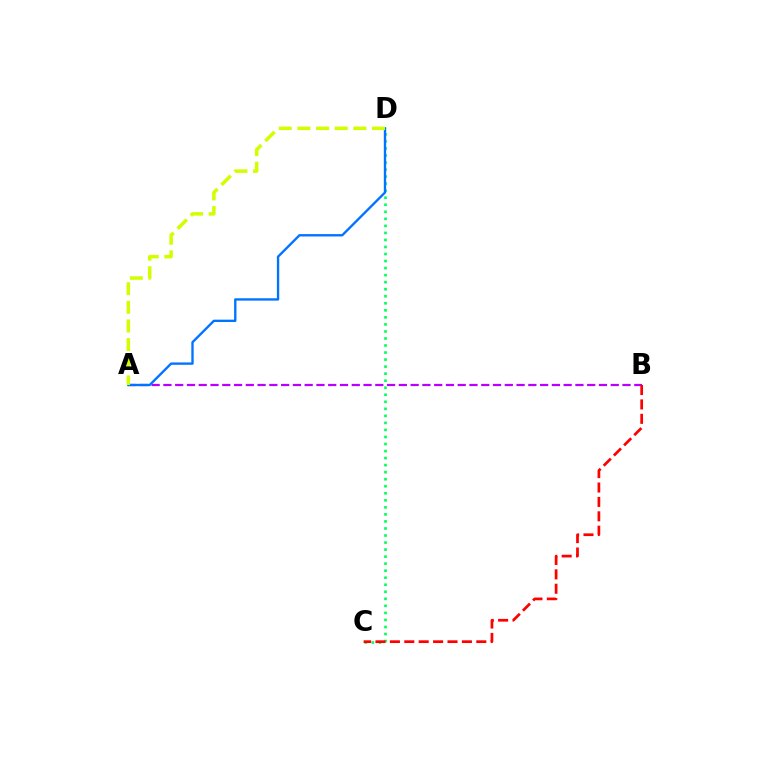{('C', 'D'): [{'color': '#00ff5c', 'line_style': 'dotted', 'thickness': 1.91}], ('A', 'B'): [{'color': '#b900ff', 'line_style': 'dashed', 'thickness': 1.6}], ('A', 'D'): [{'color': '#0074ff', 'line_style': 'solid', 'thickness': 1.7}, {'color': '#d1ff00', 'line_style': 'dashed', 'thickness': 2.53}], ('B', 'C'): [{'color': '#ff0000', 'line_style': 'dashed', 'thickness': 1.96}]}